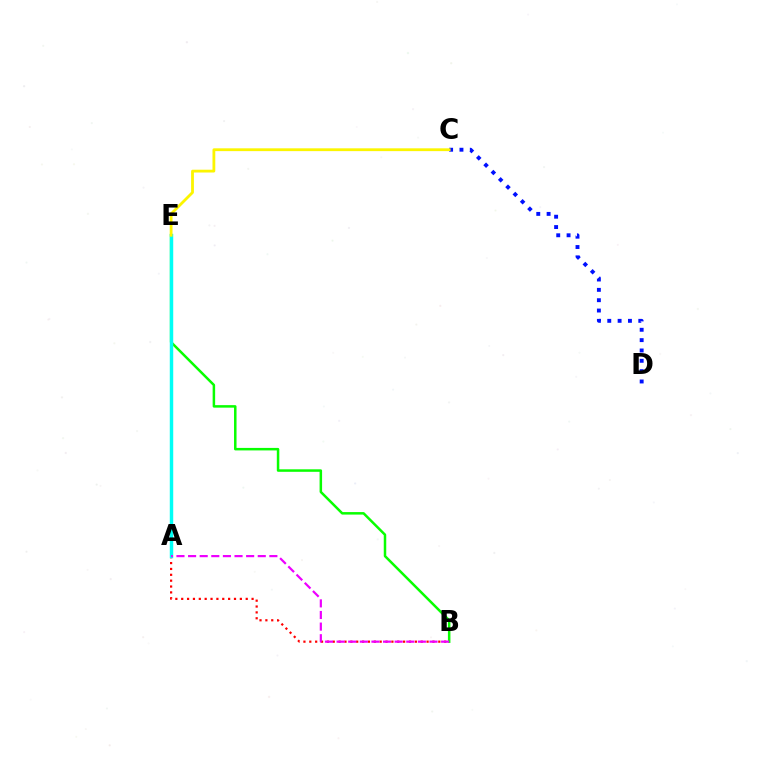{('A', 'B'): [{'color': '#ff0000', 'line_style': 'dotted', 'thickness': 1.59}, {'color': '#ee00ff', 'line_style': 'dashed', 'thickness': 1.58}], ('B', 'E'): [{'color': '#08ff00', 'line_style': 'solid', 'thickness': 1.8}], ('A', 'E'): [{'color': '#00fff6', 'line_style': 'solid', 'thickness': 2.48}], ('C', 'D'): [{'color': '#0010ff', 'line_style': 'dotted', 'thickness': 2.81}], ('C', 'E'): [{'color': '#fcf500', 'line_style': 'solid', 'thickness': 2.02}]}